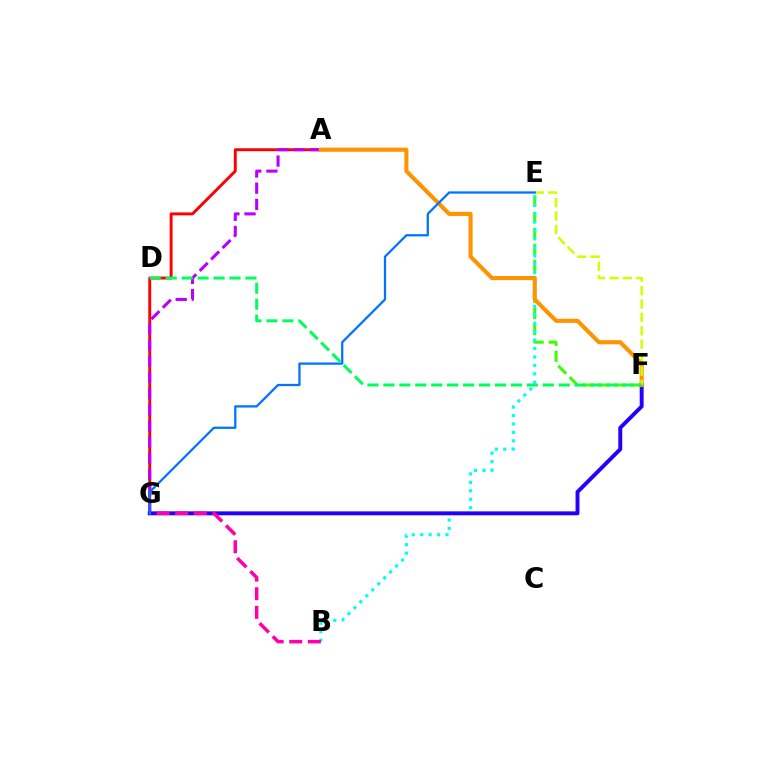{('A', 'G'): [{'color': '#ff0000', 'line_style': 'solid', 'thickness': 2.11}, {'color': '#b900ff', 'line_style': 'dashed', 'thickness': 2.2}], ('E', 'F'): [{'color': '#3dff00', 'line_style': 'dashed', 'thickness': 2.18}, {'color': '#d1ff00', 'line_style': 'dashed', 'thickness': 1.82}], ('B', 'E'): [{'color': '#00fff6', 'line_style': 'dotted', 'thickness': 2.29}], ('F', 'G'): [{'color': '#2500ff', 'line_style': 'solid', 'thickness': 2.83}], ('A', 'F'): [{'color': '#ff9400', 'line_style': 'solid', 'thickness': 2.95}], ('B', 'G'): [{'color': '#ff00ac', 'line_style': 'dashed', 'thickness': 2.53}], ('E', 'G'): [{'color': '#0074ff', 'line_style': 'solid', 'thickness': 1.63}], ('D', 'F'): [{'color': '#00ff5c', 'line_style': 'dashed', 'thickness': 2.17}]}